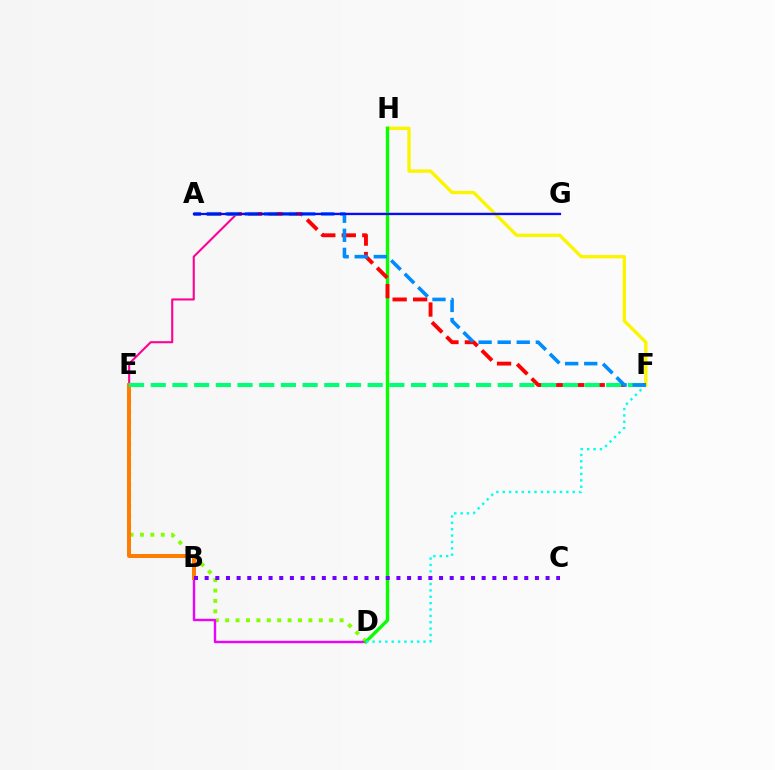{('F', 'H'): [{'color': '#fcf500', 'line_style': 'solid', 'thickness': 2.41}], ('D', 'E'): [{'color': '#84ff00', 'line_style': 'dotted', 'thickness': 2.83}], ('E', 'G'): [{'color': '#ff0094', 'line_style': 'solid', 'thickness': 1.5}], ('B', 'D'): [{'color': '#ee00ff', 'line_style': 'solid', 'thickness': 1.72}], ('D', 'H'): [{'color': '#08ff00', 'line_style': 'solid', 'thickness': 2.42}], ('A', 'F'): [{'color': '#ff0000', 'line_style': 'dashed', 'thickness': 2.78}, {'color': '#008cff', 'line_style': 'dashed', 'thickness': 2.59}], ('B', 'E'): [{'color': '#ff7c00', 'line_style': 'solid', 'thickness': 2.85}], ('E', 'F'): [{'color': '#00ff74', 'line_style': 'dashed', 'thickness': 2.95}], ('D', 'F'): [{'color': '#00fff6', 'line_style': 'dotted', 'thickness': 1.73}], ('B', 'C'): [{'color': '#7200ff', 'line_style': 'dotted', 'thickness': 2.89}], ('A', 'G'): [{'color': '#0010ff', 'line_style': 'solid', 'thickness': 1.62}]}